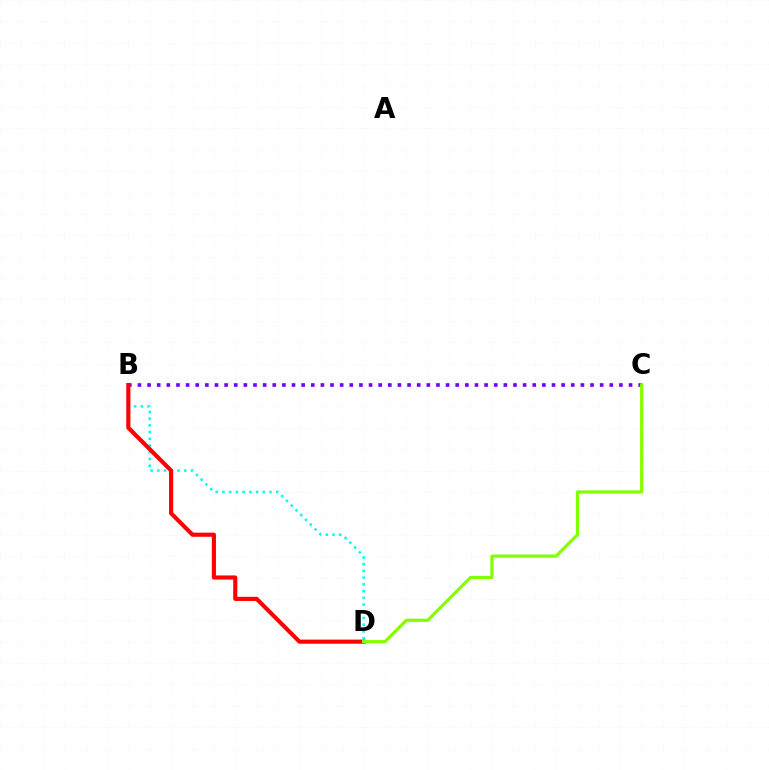{('B', 'C'): [{'color': '#7200ff', 'line_style': 'dotted', 'thickness': 2.62}], ('B', 'D'): [{'color': '#00fff6', 'line_style': 'dotted', 'thickness': 1.83}, {'color': '#ff0000', 'line_style': 'solid', 'thickness': 2.97}], ('C', 'D'): [{'color': '#84ff00', 'line_style': 'solid', 'thickness': 2.29}]}